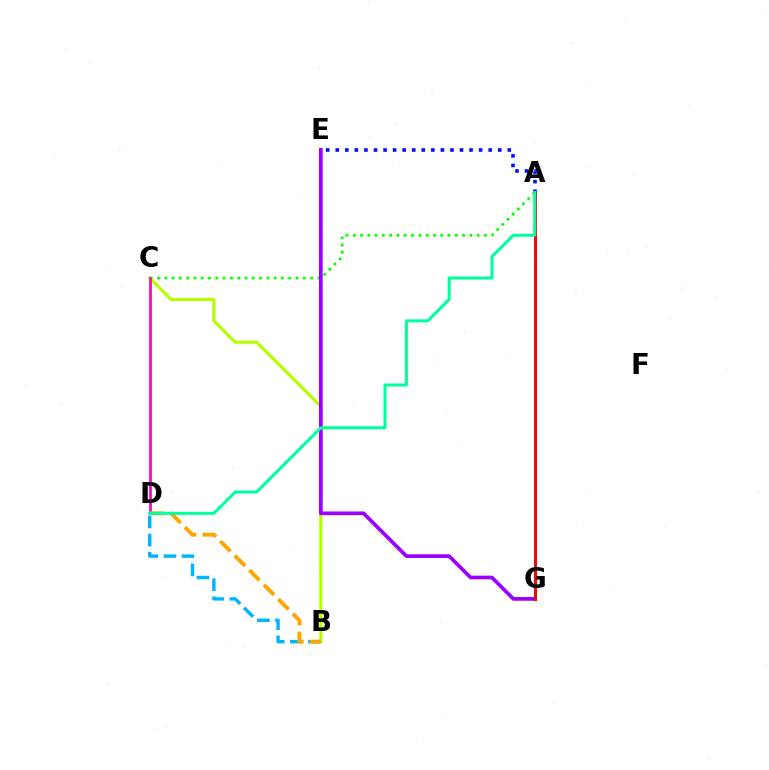{('B', 'D'): [{'color': '#00b5ff', 'line_style': 'dashed', 'thickness': 2.46}, {'color': '#ffa500', 'line_style': 'dashed', 'thickness': 2.79}], ('A', 'C'): [{'color': '#08ff00', 'line_style': 'dotted', 'thickness': 1.98}], ('B', 'C'): [{'color': '#b3ff00', 'line_style': 'solid', 'thickness': 2.26}], ('C', 'D'): [{'color': '#ff00bd', 'line_style': 'solid', 'thickness': 1.95}], ('E', 'G'): [{'color': '#9b00ff', 'line_style': 'solid', 'thickness': 2.66}], ('A', 'G'): [{'color': '#ff0000', 'line_style': 'solid', 'thickness': 2.15}], ('A', 'E'): [{'color': '#0010ff', 'line_style': 'dotted', 'thickness': 2.6}], ('A', 'D'): [{'color': '#00ff9d', 'line_style': 'solid', 'thickness': 2.18}]}